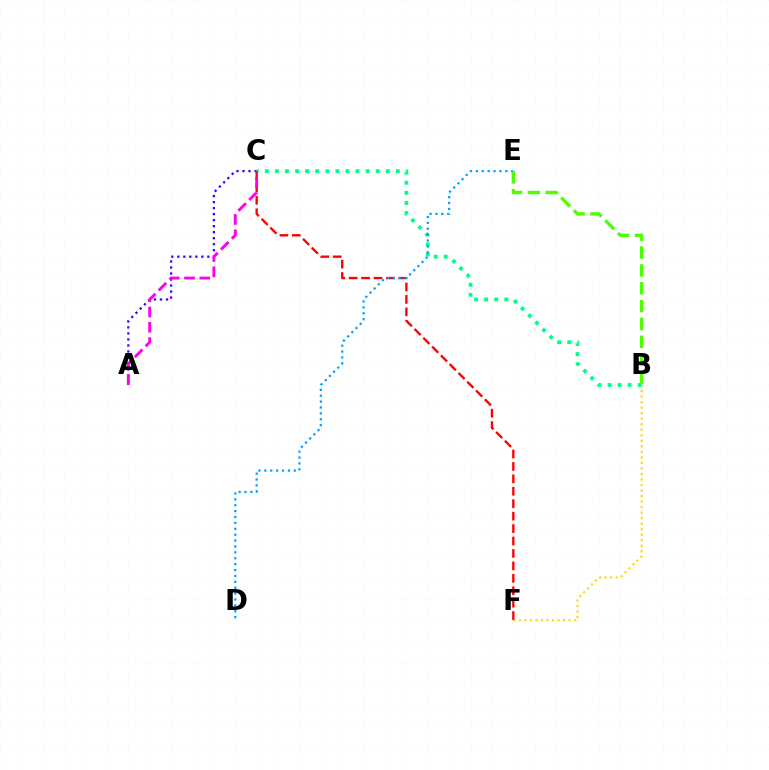{('A', 'C'): [{'color': '#3700ff', 'line_style': 'dotted', 'thickness': 1.63}, {'color': '#ff00ed', 'line_style': 'dashed', 'thickness': 2.08}], ('B', 'F'): [{'color': '#ffd500', 'line_style': 'dotted', 'thickness': 1.5}], ('B', 'C'): [{'color': '#00ff86', 'line_style': 'dotted', 'thickness': 2.74}], ('C', 'F'): [{'color': '#ff0000', 'line_style': 'dashed', 'thickness': 1.69}], ('D', 'E'): [{'color': '#009eff', 'line_style': 'dotted', 'thickness': 1.6}], ('B', 'E'): [{'color': '#4fff00', 'line_style': 'dashed', 'thickness': 2.42}]}